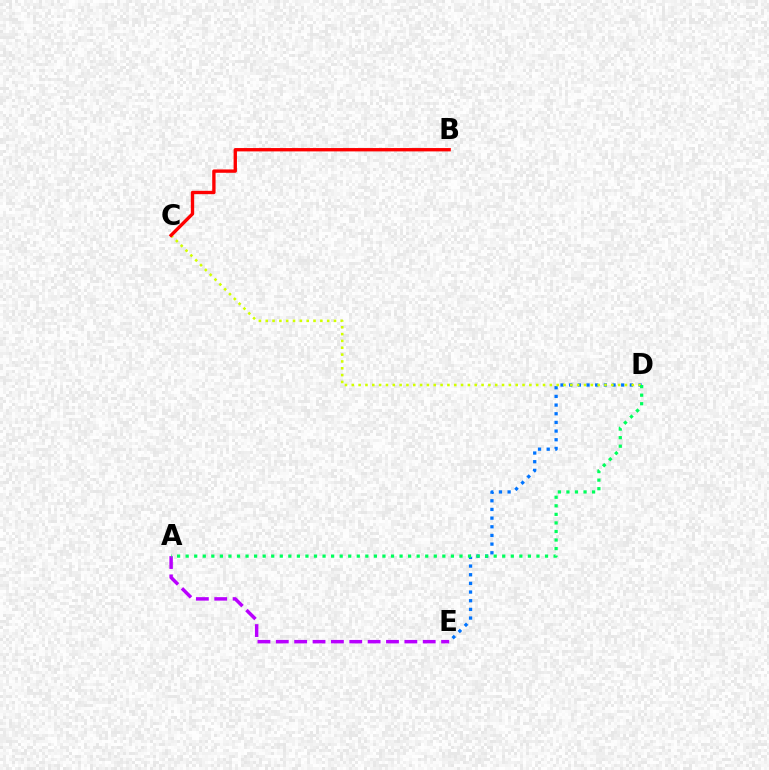{('D', 'E'): [{'color': '#0074ff', 'line_style': 'dotted', 'thickness': 2.35}], ('A', 'E'): [{'color': '#b900ff', 'line_style': 'dashed', 'thickness': 2.49}], ('C', 'D'): [{'color': '#d1ff00', 'line_style': 'dotted', 'thickness': 1.86}], ('B', 'C'): [{'color': '#ff0000', 'line_style': 'solid', 'thickness': 2.41}], ('A', 'D'): [{'color': '#00ff5c', 'line_style': 'dotted', 'thickness': 2.32}]}